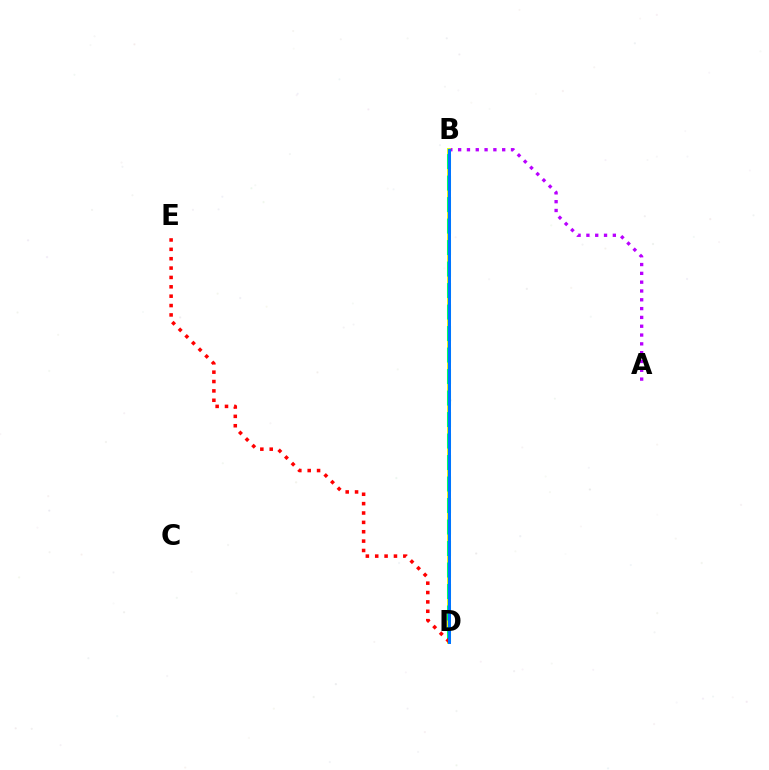{('A', 'B'): [{'color': '#b900ff', 'line_style': 'dotted', 'thickness': 2.39}], ('B', 'D'): [{'color': '#d1ff00', 'line_style': 'solid', 'thickness': 2.77}, {'color': '#00ff5c', 'line_style': 'dashed', 'thickness': 2.92}, {'color': '#0074ff', 'line_style': 'solid', 'thickness': 2.16}], ('D', 'E'): [{'color': '#ff0000', 'line_style': 'dotted', 'thickness': 2.55}]}